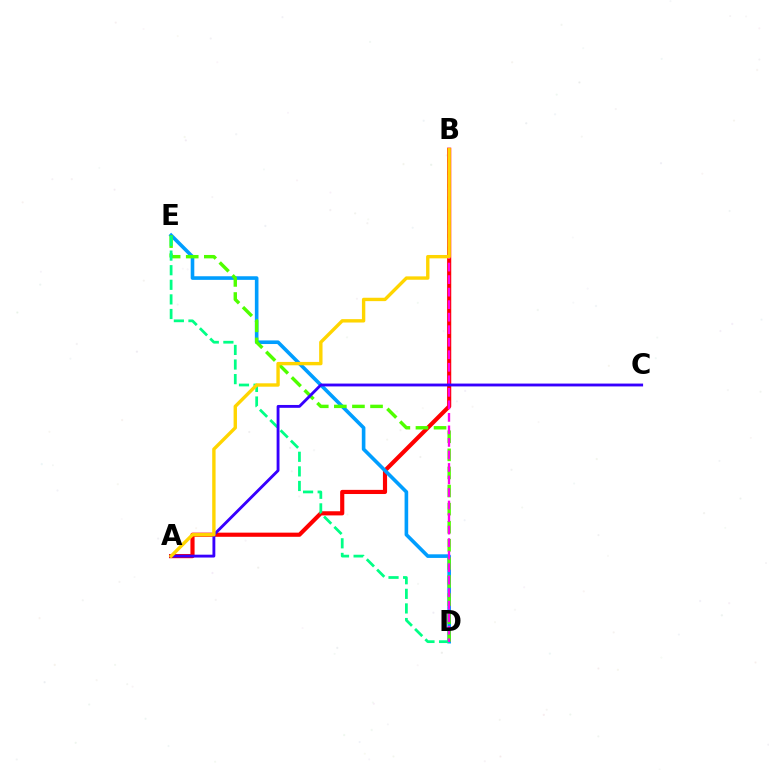{('A', 'B'): [{'color': '#ff0000', 'line_style': 'solid', 'thickness': 2.99}, {'color': '#ffd500', 'line_style': 'solid', 'thickness': 2.43}], ('D', 'E'): [{'color': '#009eff', 'line_style': 'solid', 'thickness': 2.6}, {'color': '#4fff00', 'line_style': 'dashed', 'thickness': 2.46}, {'color': '#00ff86', 'line_style': 'dashed', 'thickness': 1.98}], ('B', 'D'): [{'color': '#ff00ed', 'line_style': 'dashed', 'thickness': 1.7}], ('A', 'C'): [{'color': '#3700ff', 'line_style': 'solid', 'thickness': 2.06}]}